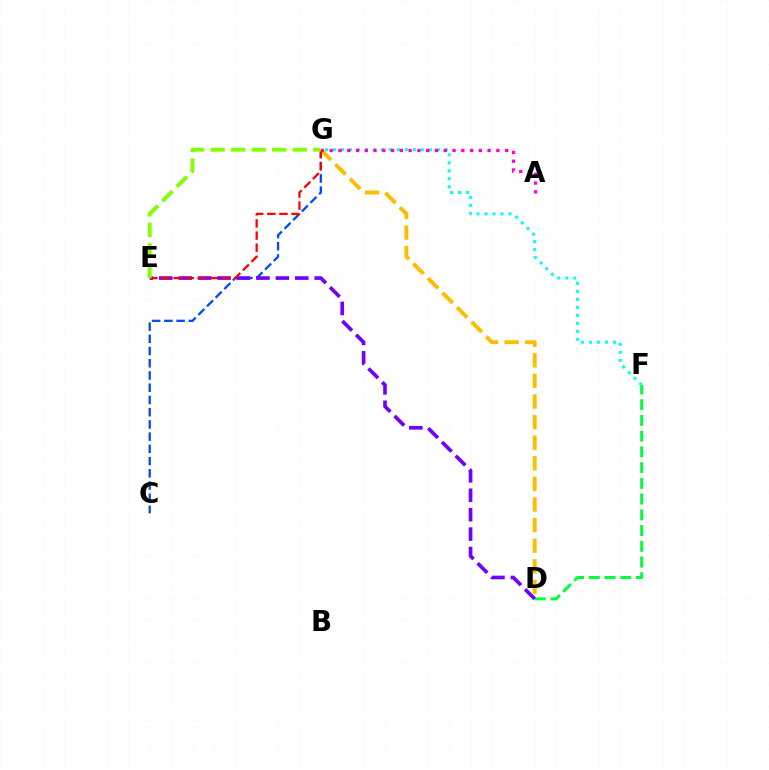{('D', 'F'): [{'color': '#00ff39', 'line_style': 'dashed', 'thickness': 2.14}], ('F', 'G'): [{'color': '#00fff6', 'line_style': 'dotted', 'thickness': 2.17}], ('D', 'G'): [{'color': '#ffbd00', 'line_style': 'dashed', 'thickness': 2.8}], ('C', 'G'): [{'color': '#004bff', 'line_style': 'dashed', 'thickness': 1.66}], ('D', 'E'): [{'color': '#7200ff', 'line_style': 'dashed', 'thickness': 2.64}], ('A', 'G'): [{'color': '#ff00cf', 'line_style': 'dotted', 'thickness': 2.38}], ('E', 'G'): [{'color': '#ff0000', 'line_style': 'dashed', 'thickness': 1.65}, {'color': '#84ff00', 'line_style': 'dashed', 'thickness': 2.79}]}